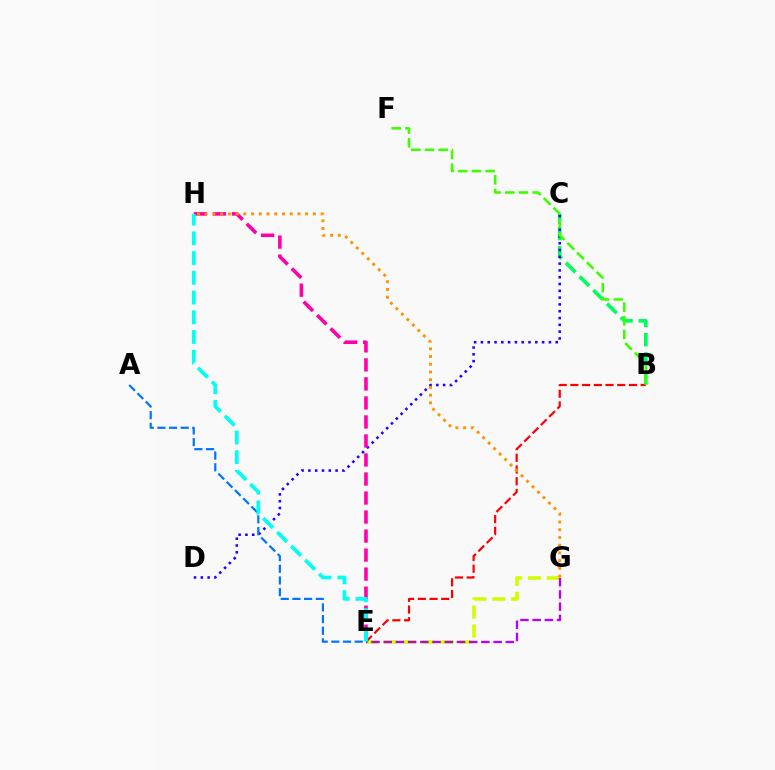{('B', 'C'): [{'color': '#00ff5c', 'line_style': 'dashed', 'thickness': 2.62}], ('C', 'D'): [{'color': '#2500ff', 'line_style': 'dotted', 'thickness': 1.85}], ('E', 'H'): [{'color': '#ff00ac', 'line_style': 'dashed', 'thickness': 2.58}, {'color': '#00fff6', 'line_style': 'dashed', 'thickness': 2.68}], ('E', 'G'): [{'color': '#d1ff00', 'line_style': 'dashed', 'thickness': 2.57}, {'color': '#b900ff', 'line_style': 'dashed', 'thickness': 1.66}], ('B', 'E'): [{'color': '#ff0000', 'line_style': 'dashed', 'thickness': 1.59}], ('A', 'E'): [{'color': '#0074ff', 'line_style': 'dashed', 'thickness': 1.59}], ('G', 'H'): [{'color': '#ff9400', 'line_style': 'dotted', 'thickness': 2.1}], ('B', 'F'): [{'color': '#3dff00', 'line_style': 'dashed', 'thickness': 1.86}]}